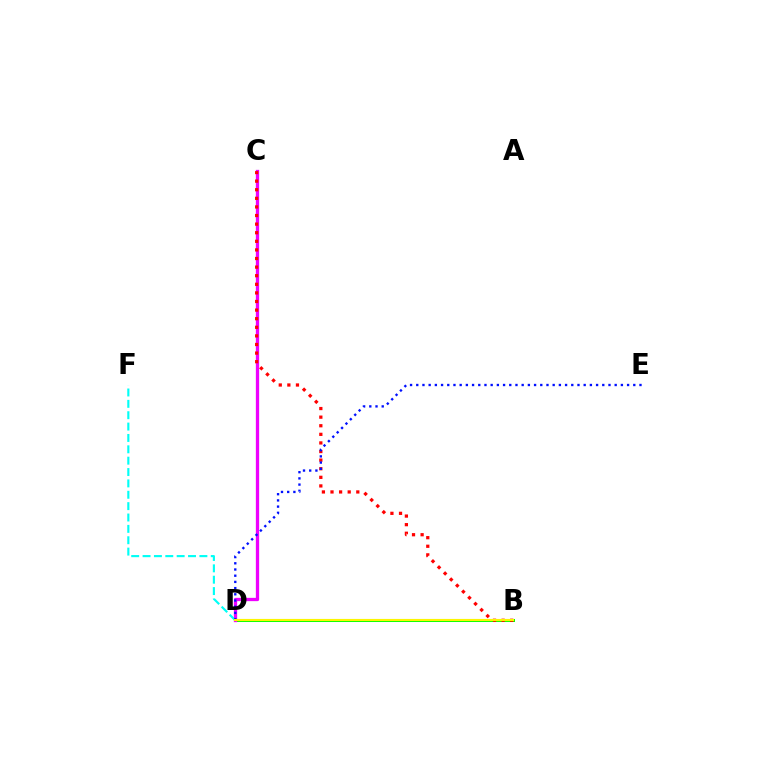{('B', 'D'): [{'color': '#08ff00', 'line_style': 'solid', 'thickness': 2.17}, {'color': '#fcf500', 'line_style': 'solid', 'thickness': 1.53}], ('C', 'D'): [{'color': '#ee00ff', 'line_style': 'solid', 'thickness': 2.37}], ('D', 'F'): [{'color': '#00fff6', 'line_style': 'dashed', 'thickness': 1.54}], ('B', 'C'): [{'color': '#ff0000', 'line_style': 'dotted', 'thickness': 2.34}], ('D', 'E'): [{'color': '#0010ff', 'line_style': 'dotted', 'thickness': 1.68}]}